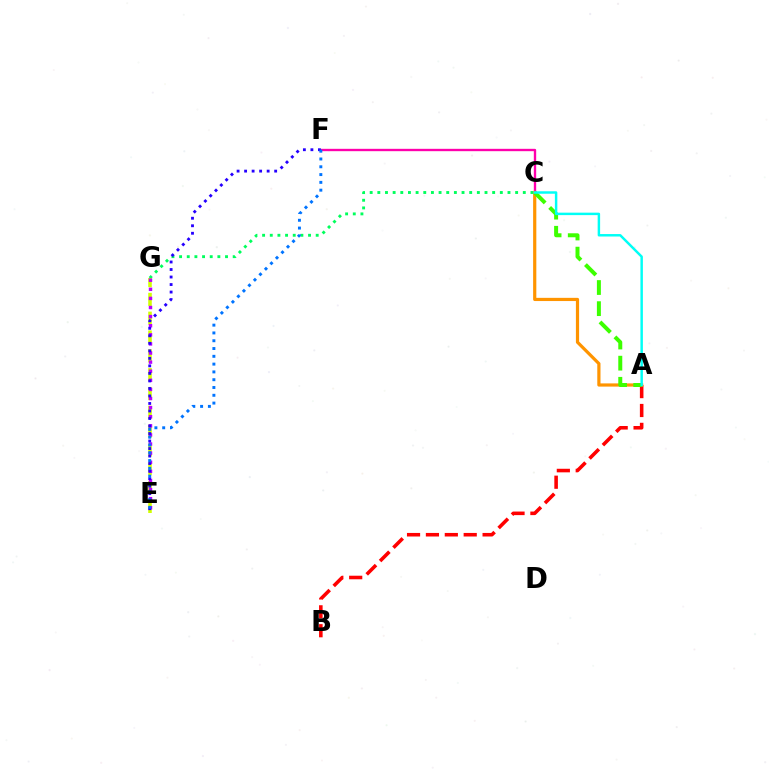{('C', 'F'): [{'color': '#ff00ac', 'line_style': 'solid', 'thickness': 1.7}], ('A', 'B'): [{'color': '#ff0000', 'line_style': 'dashed', 'thickness': 2.57}], ('C', 'G'): [{'color': '#00ff5c', 'line_style': 'dotted', 'thickness': 2.08}], ('A', 'C'): [{'color': '#ff9400', 'line_style': 'solid', 'thickness': 2.31}, {'color': '#3dff00', 'line_style': 'dashed', 'thickness': 2.87}, {'color': '#00fff6', 'line_style': 'solid', 'thickness': 1.77}], ('E', 'G'): [{'color': '#d1ff00', 'line_style': 'dashed', 'thickness': 2.56}, {'color': '#b900ff', 'line_style': 'dotted', 'thickness': 2.47}], ('E', 'F'): [{'color': '#2500ff', 'line_style': 'dotted', 'thickness': 2.04}, {'color': '#0074ff', 'line_style': 'dotted', 'thickness': 2.12}]}